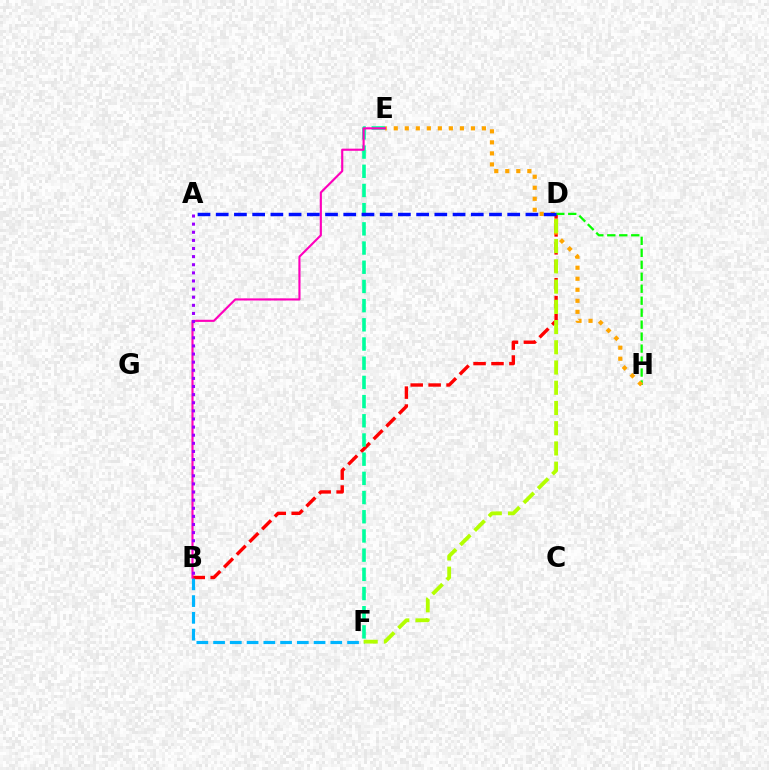{('B', 'D'): [{'color': '#ff0000', 'line_style': 'dashed', 'thickness': 2.44}], ('D', 'H'): [{'color': '#08ff00', 'line_style': 'dashed', 'thickness': 1.63}], ('B', 'F'): [{'color': '#00b5ff', 'line_style': 'dashed', 'thickness': 2.27}], ('E', 'F'): [{'color': '#00ff9d', 'line_style': 'dashed', 'thickness': 2.61}], ('E', 'H'): [{'color': '#ffa500', 'line_style': 'dotted', 'thickness': 2.99}], ('D', 'F'): [{'color': '#b3ff00', 'line_style': 'dashed', 'thickness': 2.75}], ('B', 'E'): [{'color': '#ff00bd', 'line_style': 'solid', 'thickness': 1.54}], ('A', 'B'): [{'color': '#9b00ff', 'line_style': 'dotted', 'thickness': 2.21}], ('A', 'D'): [{'color': '#0010ff', 'line_style': 'dashed', 'thickness': 2.47}]}